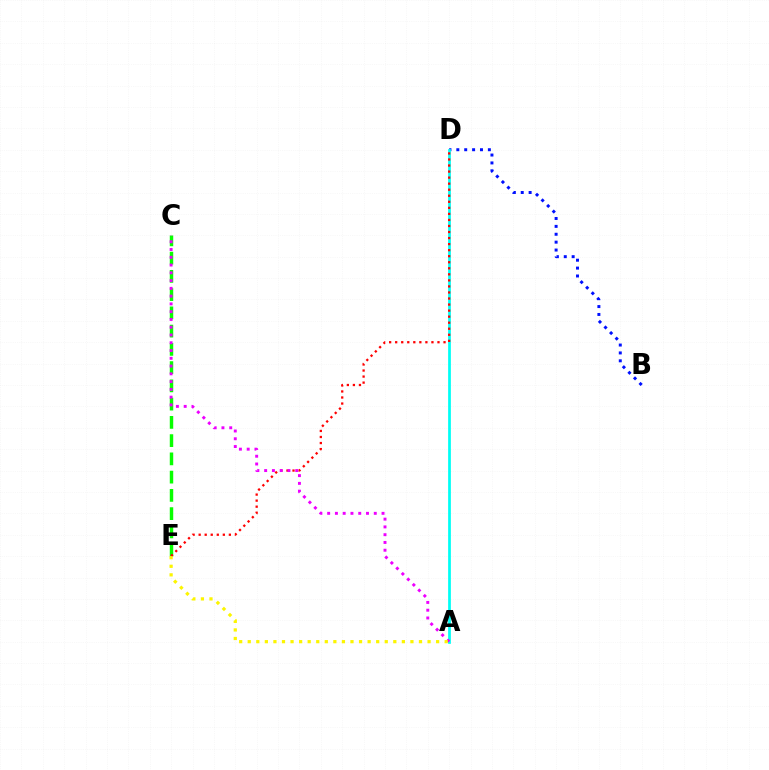{('B', 'D'): [{'color': '#0010ff', 'line_style': 'dotted', 'thickness': 2.14}], ('A', 'D'): [{'color': '#00fff6', 'line_style': 'solid', 'thickness': 1.97}], ('C', 'E'): [{'color': '#08ff00', 'line_style': 'dashed', 'thickness': 2.48}], ('D', 'E'): [{'color': '#ff0000', 'line_style': 'dotted', 'thickness': 1.64}], ('A', 'C'): [{'color': '#ee00ff', 'line_style': 'dotted', 'thickness': 2.11}], ('A', 'E'): [{'color': '#fcf500', 'line_style': 'dotted', 'thickness': 2.33}]}